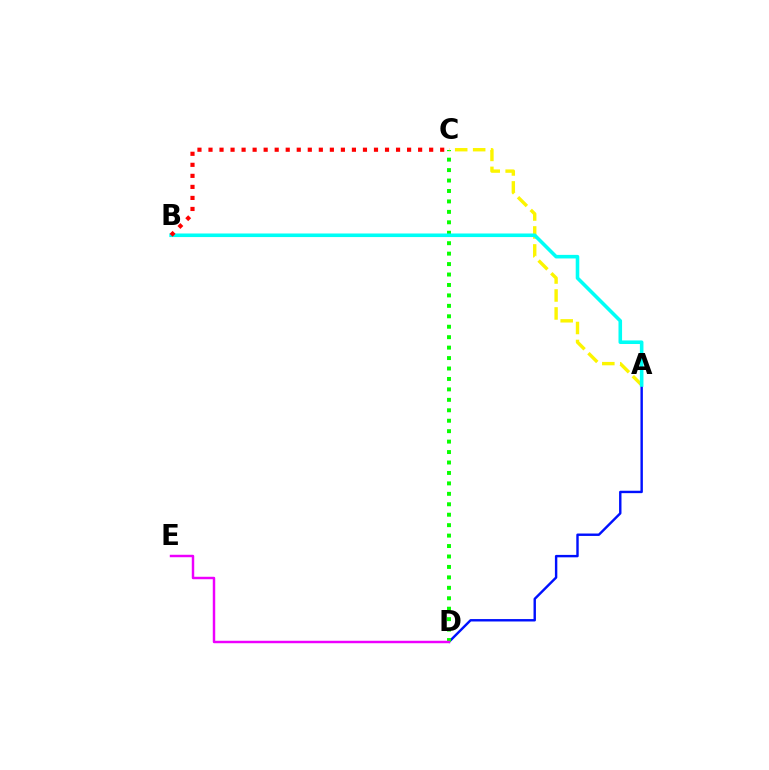{('A', 'D'): [{'color': '#0010ff', 'line_style': 'solid', 'thickness': 1.74}], ('C', 'D'): [{'color': '#08ff00', 'line_style': 'dotted', 'thickness': 2.84}], ('A', 'C'): [{'color': '#fcf500', 'line_style': 'dashed', 'thickness': 2.44}], ('A', 'B'): [{'color': '#00fff6', 'line_style': 'solid', 'thickness': 2.57}], ('D', 'E'): [{'color': '#ee00ff', 'line_style': 'solid', 'thickness': 1.77}], ('B', 'C'): [{'color': '#ff0000', 'line_style': 'dotted', 'thickness': 3.0}]}